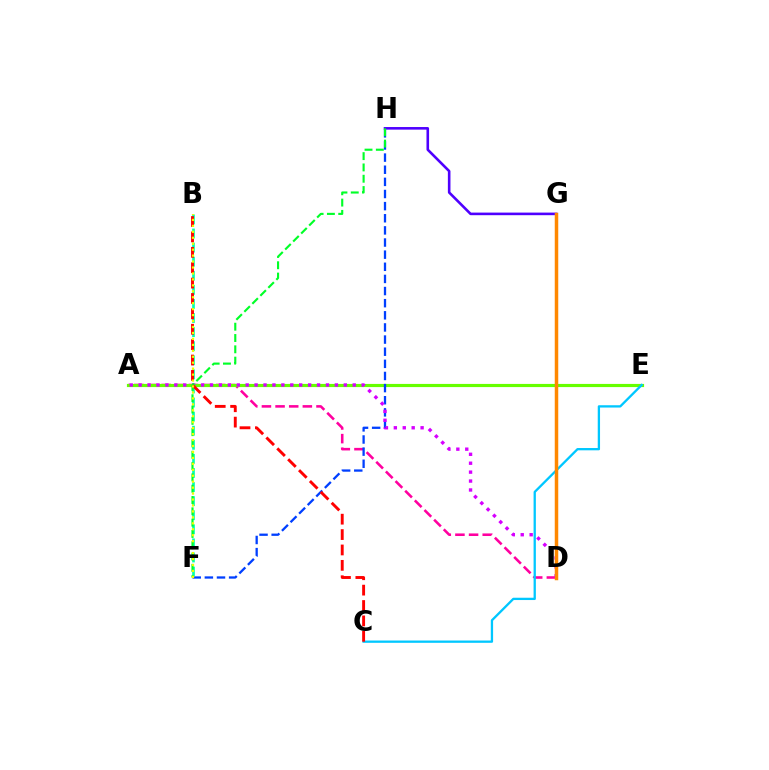{('A', 'D'): [{'color': '#ff00a0', 'line_style': 'dashed', 'thickness': 1.85}, {'color': '#d600ff', 'line_style': 'dotted', 'thickness': 2.42}], ('A', 'E'): [{'color': '#66ff00', 'line_style': 'solid', 'thickness': 2.28}], ('G', 'H'): [{'color': '#4f00ff', 'line_style': 'solid', 'thickness': 1.87}], ('F', 'H'): [{'color': '#003fff', 'line_style': 'dashed', 'thickness': 1.65}, {'color': '#00ff27', 'line_style': 'dashed', 'thickness': 1.54}], ('C', 'E'): [{'color': '#00c7ff', 'line_style': 'solid', 'thickness': 1.65}], ('D', 'G'): [{'color': '#ff8800', 'line_style': 'solid', 'thickness': 2.52}], ('B', 'F'): [{'color': '#00ffaf', 'line_style': 'dashed', 'thickness': 1.91}, {'color': '#eeff00', 'line_style': 'dotted', 'thickness': 1.62}], ('B', 'C'): [{'color': '#ff0000', 'line_style': 'dashed', 'thickness': 2.09}]}